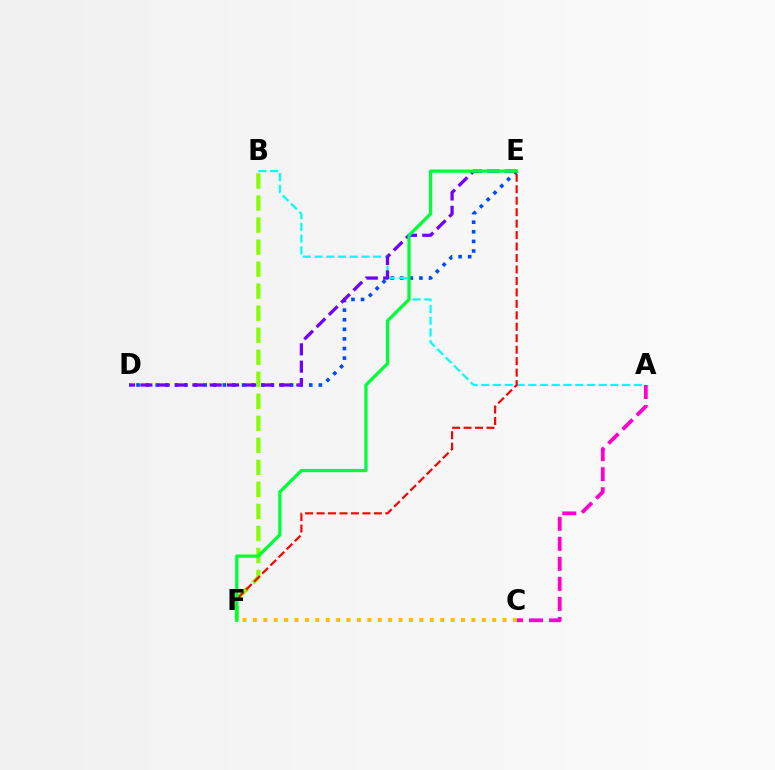{('D', 'E'): [{'color': '#004bff', 'line_style': 'dotted', 'thickness': 2.61}, {'color': '#7200ff', 'line_style': 'dashed', 'thickness': 2.35}], ('A', 'B'): [{'color': '#00fff6', 'line_style': 'dashed', 'thickness': 1.59}], ('B', 'F'): [{'color': '#84ff00', 'line_style': 'dashed', 'thickness': 2.99}], ('E', 'F'): [{'color': '#ff0000', 'line_style': 'dashed', 'thickness': 1.56}, {'color': '#00ff39', 'line_style': 'solid', 'thickness': 2.36}], ('A', 'C'): [{'color': '#ff00cf', 'line_style': 'dashed', 'thickness': 2.72}], ('C', 'F'): [{'color': '#ffbd00', 'line_style': 'dotted', 'thickness': 2.83}]}